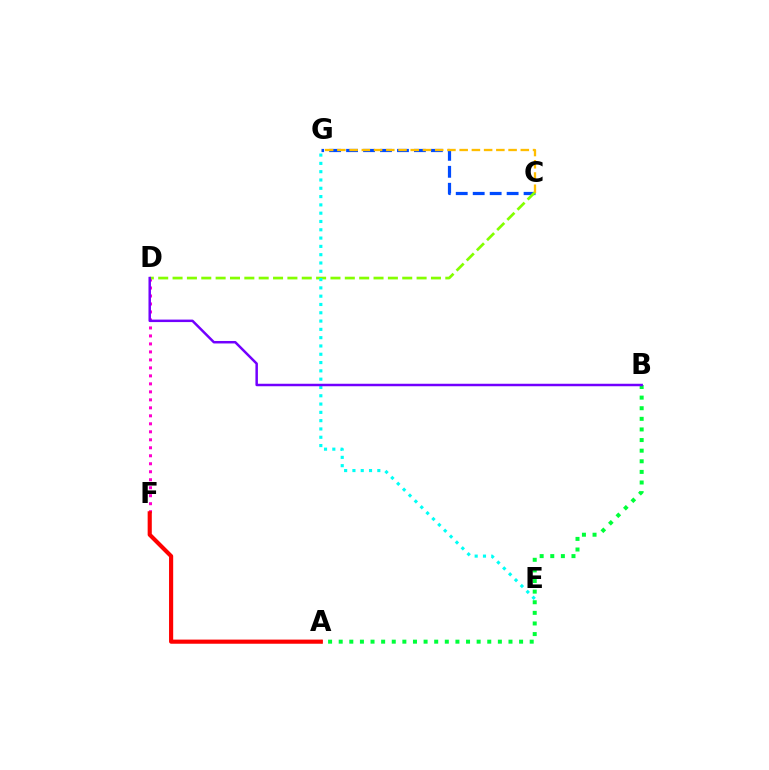{('C', 'G'): [{'color': '#004bff', 'line_style': 'dashed', 'thickness': 2.3}, {'color': '#ffbd00', 'line_style': 'dashed', 'thickness': 1.66}], ('D', 'F'): [{'color': '#ff00cf', 'line_style': 'dotted', 'thickness': 2.17}], ('A', 'B'): [{'color': '#00ff39', 'line_style': 'dotted', 'thickness': 2.88}], ('C', 'D'): [{'color': '#84ff00', 'line_style': 'dashed', 'thickness': 1.95}], ('E', 'G'): [{'color': '#00fff6', 'line_style': 'dotted', 'thickness': 2.25}], ('B', 'D'): [{'color': '#7200ff', 'line_style': 'solid', 'thickness': 1.79}], ('A', 'F'): [{'color': '#ff0000', 'line_style': 'solid', 'thickness': 2.98}]}